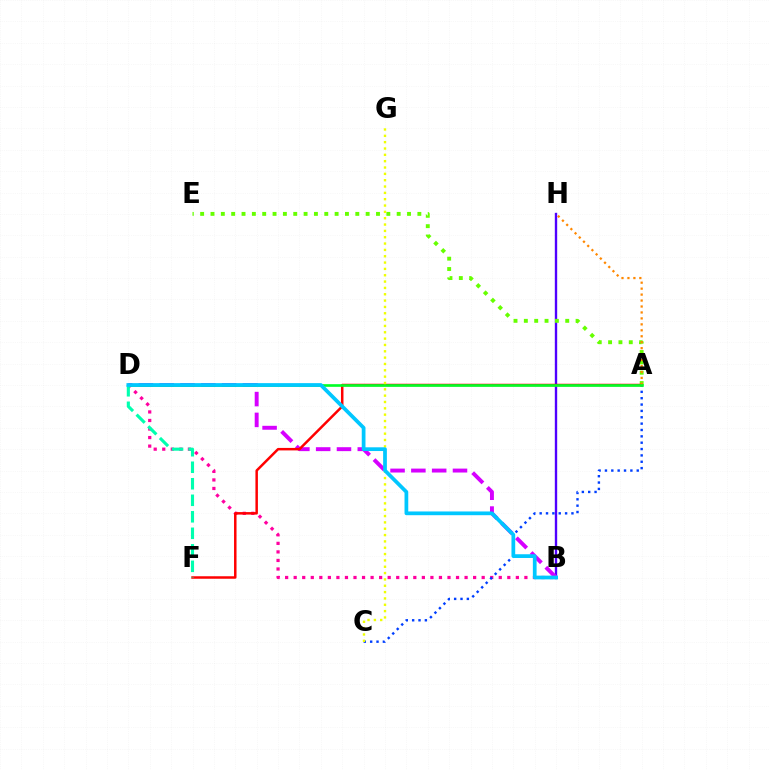{('B', 'D'): [{'color': '#ff00a0', 'line_style': 'dotted', 'thickness': 2.32}, {'color': '#d600ff', 'line_style': 'dashed', 'thickness': 2.83}, {'color': '#00c7ff', 'line_style': 'solid', 'thickness': 2.69}], ('B', 'H'): [{'color': '#4f00ff', 'line_style': 'solid', 'thickness': 1.71}], ('A', 'C'): [{'color': '#003fff', 'line_style': 'dotted', 'thickness': 1.73}], ('A', 'E'): [{'color': '#66ff00', 'line_style': 'dotted', 'thickness': 2.81}], ('A', 'F'): [{'color': '#ff0000', 'line_style': 'solid', 'thickness': 1.79}], ('A', 'H'): [{'color': '#ff8800', 'line_style': 'dotted', 'thickness': 1.62}], ('A', 'D'): [{'color': '#00ff27', 'line_style': 'solid', 'thickness': 1.91}], ('C', 'G'): [{'color': '#eeff00', 'line_style': 'dotted', 'thickness': 1.72}], ('D', 'F'): [{'color': '#00ffaf', 'line_style': 'dashed', 'thickness': 2.24}]}